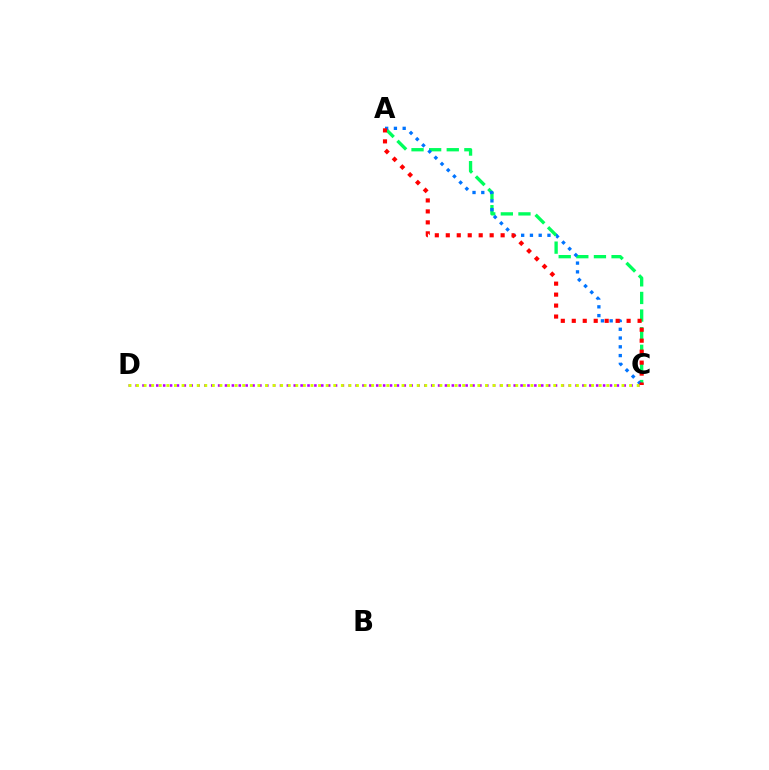{('A', 'C'): [{'color': '#00ff5c', 'line_style': 'dashed', 'thickness': 2.39}, {'color': '#0074ff', 'line_style': 'dotted', 'thickness': 2.38}, {'color': '#ff0000', 'line_style': 'dotted', 'thickness': 2.98}], ('C', 'D'): [{'color': '#b900ff', 'line_style': 'dotted', 'thickness': 1.87}, {'color': '#d1ff00', 'line_style': 'dotted', 'thickness': 2.06}]}